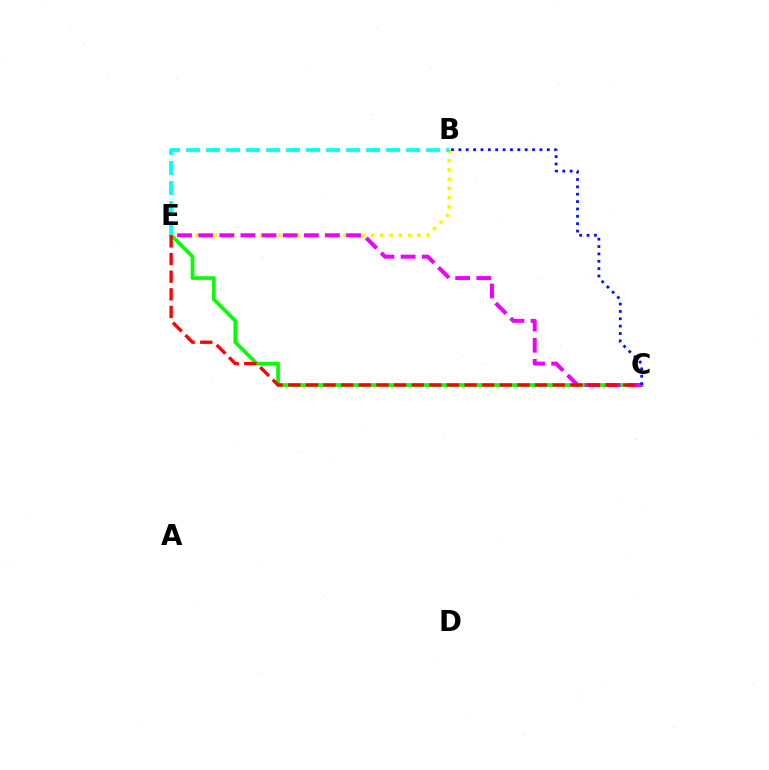{('C', 'E'): [{'color': '#08ff00', 'line_style': 'solid', 'thickness': 2.65}, {'color': '#ee00ff', 'line_style': 'dashed', 'thickness': 2.87}, {'color': '#ff0000', 'line_style': 'dashed', 'thickness': 2.39}], ('B', 'E'): [{'color': '#fcf500', 'line_style': 'dotted', 'thickness': 2.51}, {'color': '#00fff6', 'line_style': 'dashed', 'thickness': 2.72}], ('B', 'C'): [{'color': '#0010ff', 'line_style': 'dotted', 'thickness': 2.0}]}